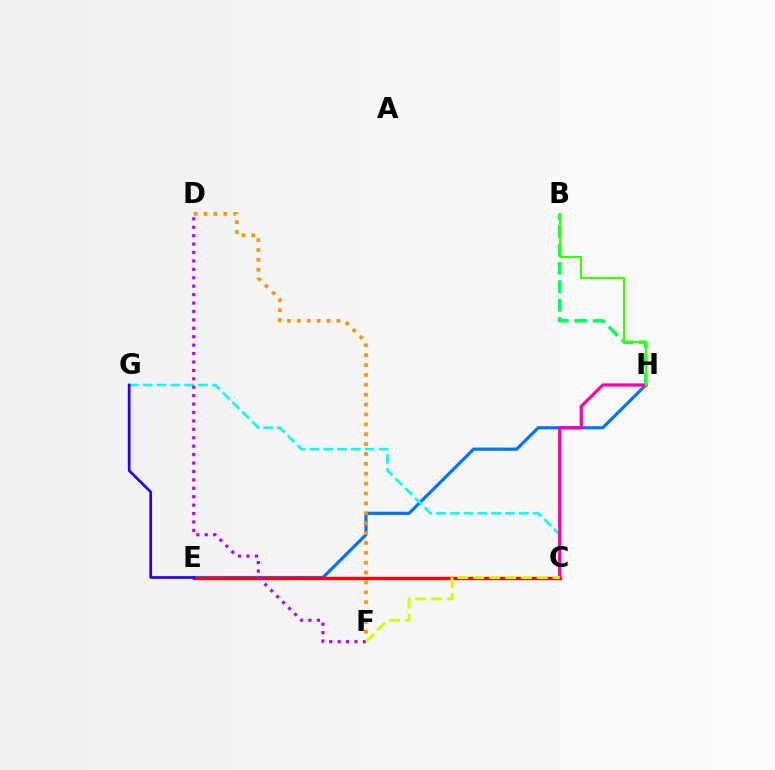{('E', 'H'): [{'color': '#0074ff', 'line_style': 'solid', 'thickness': 2.29}], ('C', 'E'): [{'color': '#ff0000', 'line_style': 'solid', 'thickness': 2.42}], ('C', 'G'): [{'color': '#00fff6', 'line_style': 'dashed', 'thickness': 1.87}], ('B', 'H'): [{'color': '#00ff5c', 'line_style': 'dashed', 'thickness': 2.5}, {'color': '#3dff00', 'line_style': 'solid', 'thickness': 1.56}], ('D', 'F'): [{'color': '#ff9400', 'line_style': 'dotted', 'thickness': 2.68}, {'color': '#b900ff', 'line_style': 'dotted', 'thickness': 2.29}], ('C', 'H'): [{'color': '#ff00ac', 'line_style': 'solid', 'thickness': 2.31}], ('E', 'G'): [{'color': '#2500ff', 'line_style': 'solid', 'thickness': 1.96}], ('C', 'F'): [{'color': '#d1ff00', 'line_style': 'dashed', 'thickness': 2.16}]}